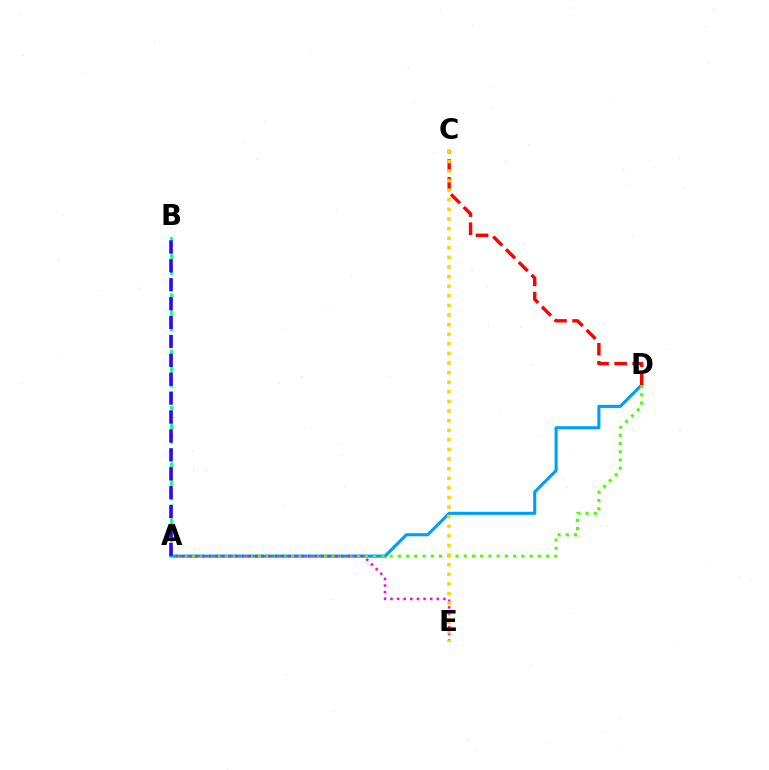{('A', 'D'): [{'color': '#009eff', 'line_style': 'solid', 'thickness': 2.24}, {'color': '#4fff00', 'line_style': 'dotted', 'thickness': 2.24}], ('A', 'B'): [{'color': '#00ff86', 'line_style': 'dashed', 'thickness': 1.91}, {'color': '#3700ff', 'line_style': 'dashed', 'thickness': 2.57}], ('C', 'D'): [{'color': '#ff0000', 'line_style': 'dashed', 'thickness': 2.45}], ('A', 'E'): [{'color': '#ff00ed', 'line_style': 'dotted', 'thickness': 1.8}], ('C', 'E'): [{'color': '#ffd500', 'line_style': 'dotted', 'thickness': 2.61}]}